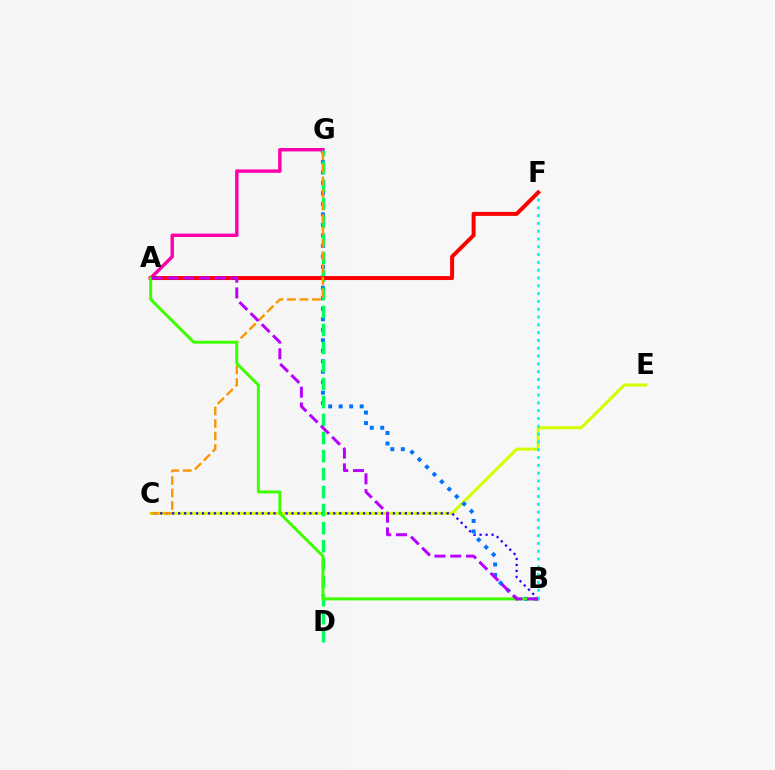{('C', 'E'): [{'color': '#d1ff00', 'line_style': 'solid', 'thickness': 2.2}], ('B', 'G'): [{'color': '#0074ff', 'line_style': 'dotted', 'thickness': 2.85}], ('A', 'G'): [{'color': '#ff00ac', 'line_style': 'solid', 'thickness': 2.48}], ('B', 'C'): [{'color': '#2500ff', 'line_style': 'dotted', 'thickness': 1.62}], ('D', 'G'): [{'color': '#00ff5c', 'line_style': 'dashed', 'thickness': 2.45}], ('A', 'F'): [{'color': '#ff0000', 'line_style': 'solid', 'thickness': 2.86}], ('C', 'G'): [{'color': '#ff9400', 'line_style': 'dashed', 'thickness': 1.7}], ('A', 'B'): [{'color': '#3dff00', 'line_style': 'solid', 'thickness': 2.13}, {'color': '#b900ff', 'line_style': 'dashed', 'thickness': 2.14}], ('B', 'F'): [{'color': '#00fff6', 'line_style': 'dotted', 'thickness': 2.12}]}